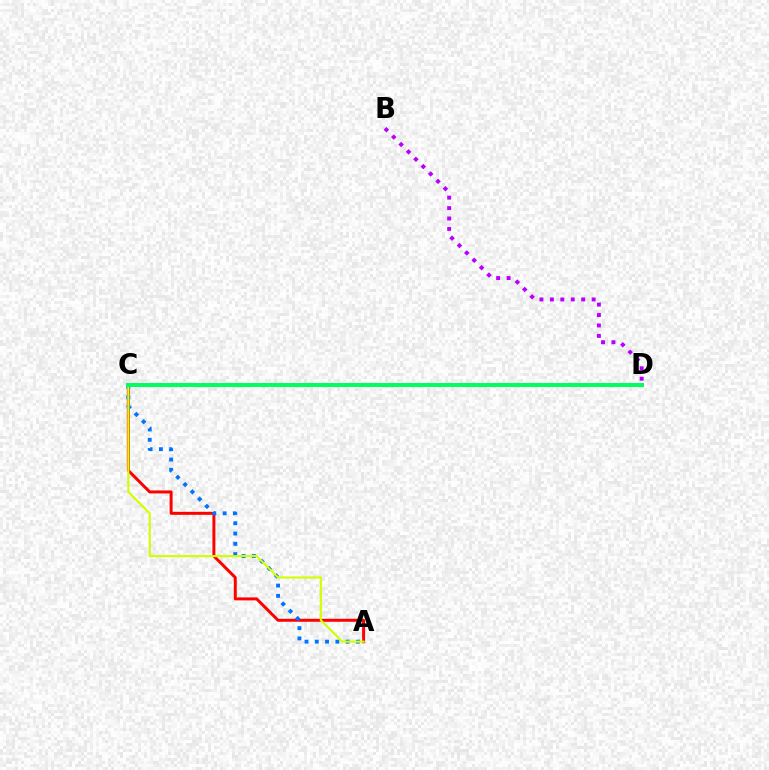{('A', 'C'): [{'color': '#ff0000', 'line_style': 'solid', 'thickness': 2.15}, {'color': '#0074ff', 'line_style': 'dotted', 'thickness': 2.79}, {'color': '#d1ff00', 'line_style': 'solid', 'thickness': 1.53}], ('B', 'D'): [{'color': '#b900ff', 'line_style': 'dotted', 'thickness': 2.83}], ('C', 'D'): [{'color': '#00ff5c', 'line_style': 'solid', 'thickness': 2.85}]}